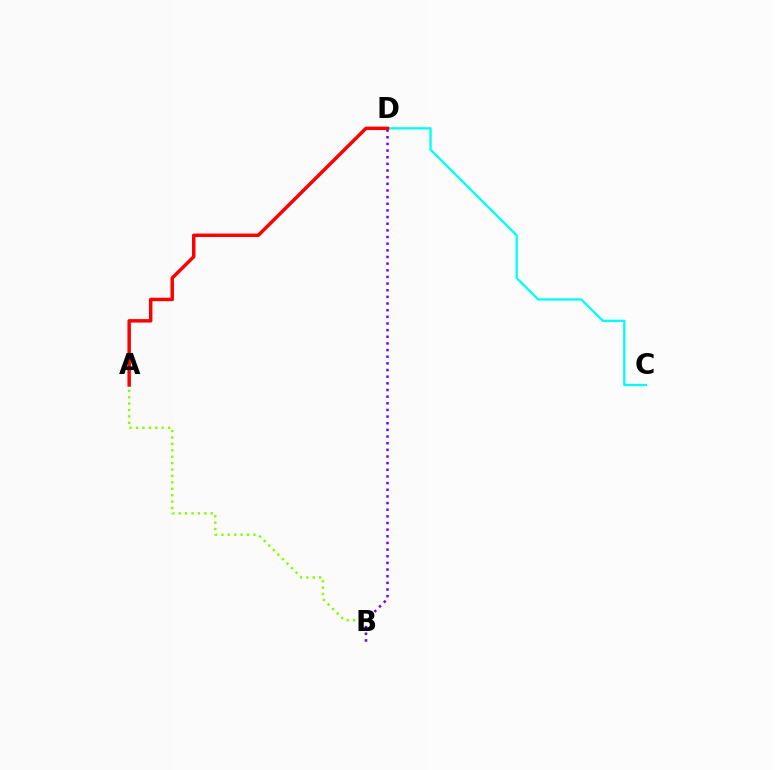{('C', 'D'): [{'color': '#00fff6', 'line_style': 'solid', 'thickness': 1.65}], ('A', 'B'): [{'color': '#84ff00', 'line_style': 'dotted', 'thickness': 1.74}], ('B', 'D'): [{'color': '#7200ff', 'line_style': 'dotted', 'thickness': 1.81}], ('A', 'D'): [{'color': '#ff0000', 'line_style': 'solid', 'thickness': 2.49}]}